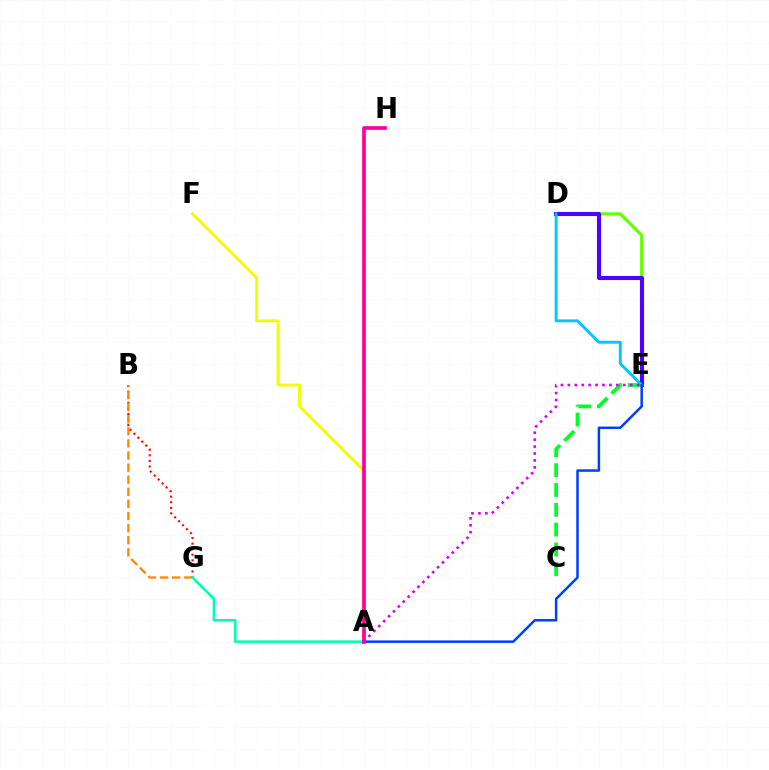{('D', 'E'): [{'color': '#66ff00', 'line_style': 'solid', 'thickness': 2.25}, {'color': '#4f00ff', 'line_style': 'solid', 'thickness': 2.96}, {'color': '#00c7ff', 'line_style': 'solid', 'thickness': 2.1}], ('A', 'F'): [{'color': '#eeff00', 'line_style': 'solid', 'thickness': 2.06}], ('B', 'G'): [{'color': '#ff0000', 'line_style': 'dotted', 'thickness': 1.52}, {'color': '#ff8800', 'line_style': 'dashed', 'thickness': 1.64}], ('C', 'E'): [{'color': '#00ff27', 'line_style': 'dashed', 'thickness': 2.69}], ('A', 'G'): [{'color': '#00ffaf', 'line_style': 'solid', 'thickness': 1.83}], ('A', 'E'): [{'color': '#003fff', 'line_style': 'solid', 'thickness': 1.8}, {'color': '#d600ff', 'line_style': 'dotted', 'thickness': 1.88}], ('A', 'H'): [{'color': '#ff00a0', 'line_style': 'solid', 'thickness': 2.68}]}